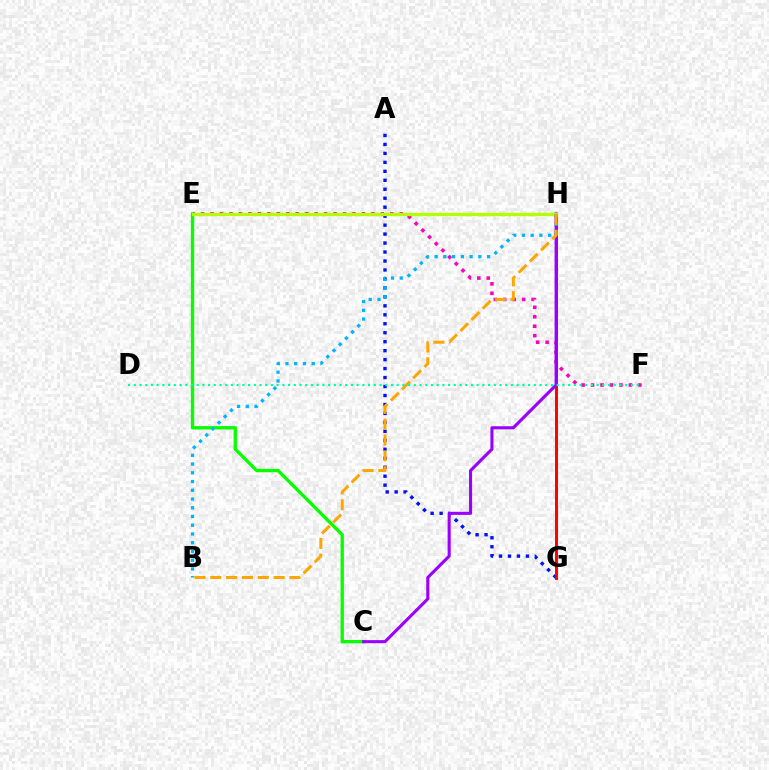{('A', 'G'): [{'color': '#0010ff', 'line_style': 'dotted', 'thickness': 2.44}], ('G', 'H'): [{'color': '#ff0000', 'line_style': 'solid', 'thickness': 2.12}], ('E', 'F'): [{'color': '#ff00bd', 'line_style': 'dotted', 'thickness': 2.57}], ('C', 'E'): [{'color': '#08ff00', 'line_style': 'solid', 'thickness': 2.4}], ('C', 'H'): [{'color': '#9b00ff', 'line_style': 'solid', 'thickness': 2.21}], ('E', 'H'): [{'color': '#b3ff00', 'line_style': 'solid', 'thickness': 2.38}], ('B', 'H'): [{'color': '#00b5ff', 'line_style': 'dotted', 'thickness': 2.37}, {'color': '#ffa500', 'line_style': 'dashed', 'thickness': 2.15}], ('D', 'F'): [{'color': '#00ff9d', 'line_style': 'dotted', 'thickness': 1.55}]}